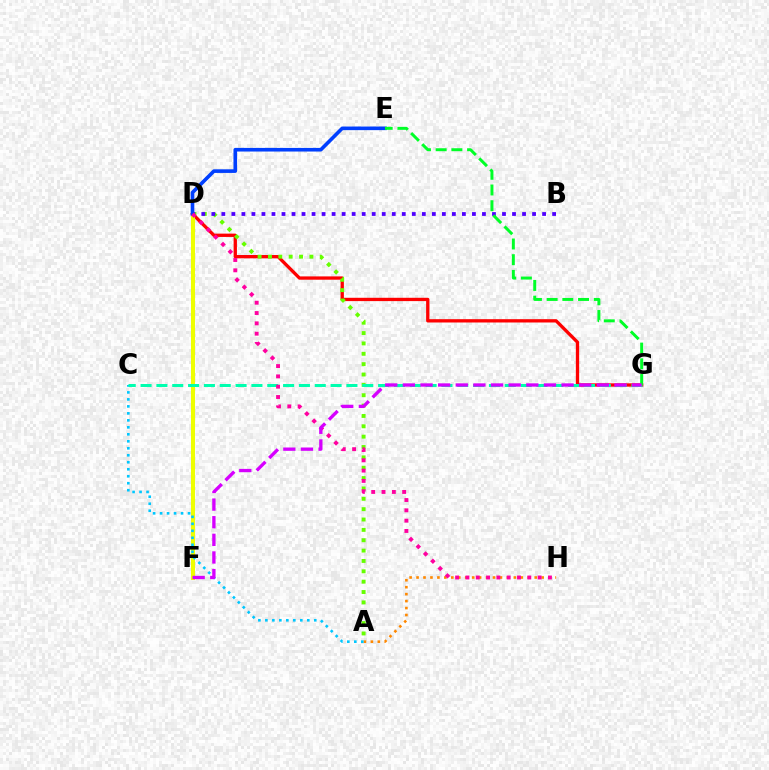{('D', 'G'): [{'color': '#ff0000', 'line_style': 'solid', 'thickness': 2.38}], ('A', 'D'): [{'color': '#66ff00', 'line_style': 'dotted', 'thickness': 2.81}], ('D', 'F'): [{'color': '#eeff00', 'line_style': 'solid', 'thickness': 2.92}], ('A', 'H'): [{'color': '#ff8800', 'line_style': 'dotted', 'thickness': 1.89}], ('B', 'D'): [{'color': '#4f00ff', 'line_style': 'dotted', 'thickness': 2.72}], ('A', 'C'): [{'color': '#00c7ff', 'line_style': 'dotted', 'thickness': 1.9}], ('C', 'G'): [{'color': '#00ffaf', 'line_style': 'dashed', 'thickness': 2.15}], ('D', 'E'): [{'color': '#003fff', 'line_style': 'solid', 'thickness': 2.6}], ('E', 'G'): [{'color': '#00ff27', 'line_style': 'dashed', 'thickness': 2.13}], ('D', 'H'): [{'color': '#ff00a0', 'line_style': 'dotted', 'thickness': 2.8}], ('F', 'G'): [{'color': '#d600ff', 'line_style': 'dashed', 'thickness': 2.4}]}